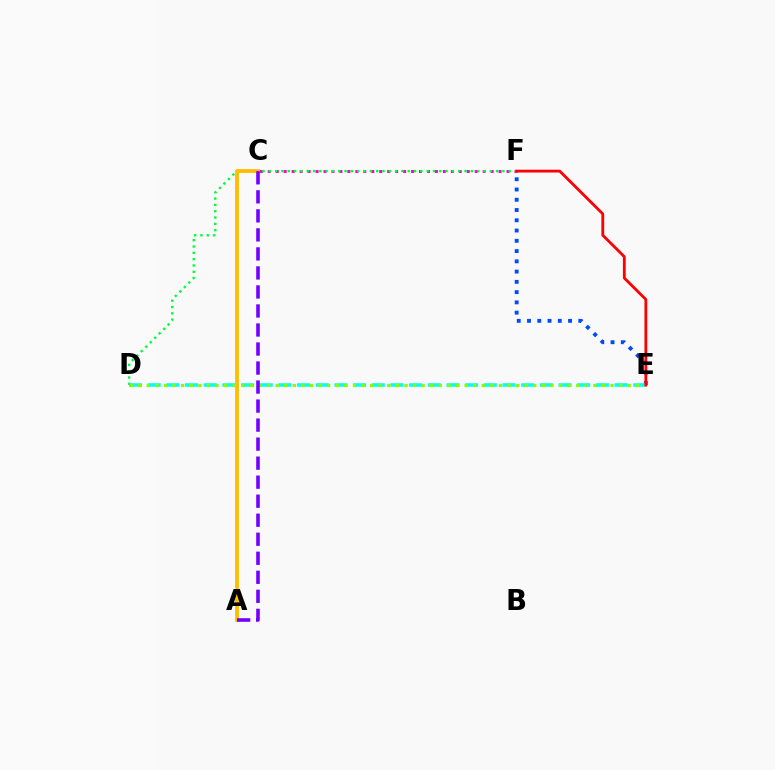{('C', 'F'): [{'color': '#ff00cf', 'line_style': 'dotted', 'thickness': 2.16}], ('E', 'F'): [{'color': '#004bff', 'line_style': 'dotted', 'thickness': 2.79}, {'color': '#ff0000', 'line_style': 'solid', 'thickness': 2.02}], ('D', 'F'): [{'color': '#00ff39', 'line_style': 'dotted', 'thickness': 1.72}], ('A', 'C'): [{'color': '#ffbd00', 'line_style': 'solid', 'thickness': 2.72}, {'color': '#7200ff', 'line_style': 'dashed', 'thickness': 2.58}], ('D', 'E'): [{'color': '#00fff6', 'line_style': 'dashed', 'thickness': 2.54}, {'color': '#84ff00', 'line_style': 'dotted', 'thickness': 2.33}]}